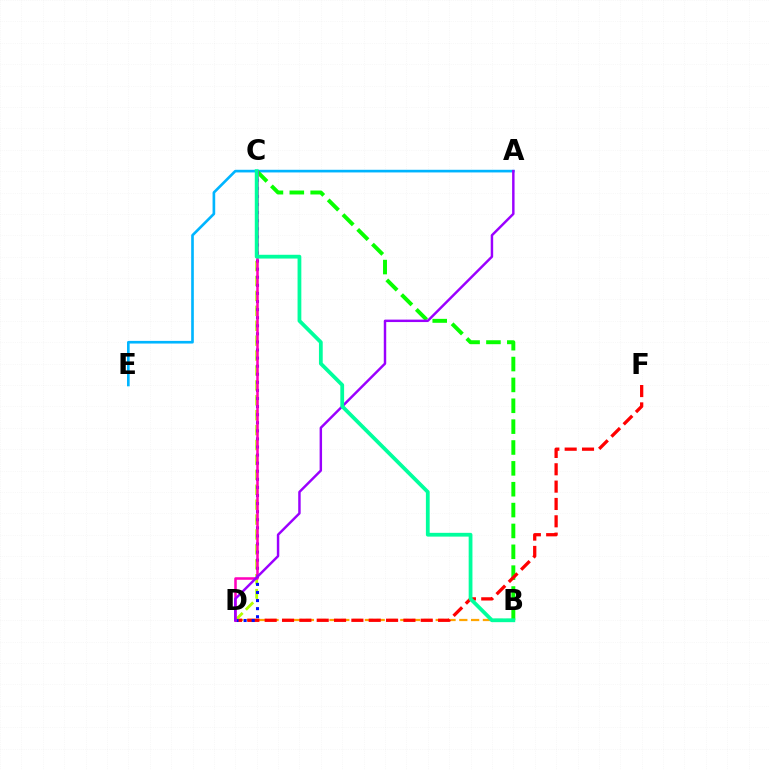{('A', 'E'): [{'color': '#00b5ff', 'line_style': 'solid', 'thickness': 1.91}], ('B', 'D'): [{'color': '#ffa500', 'line_style': 'dashed', 'thickness': 1.6}], ('B', 'C'): [{'color': '#08ff00', 'line_style': 'dashed', 'thickness': 2.83}, {'color': '#00ff9d', 'line_style': 'solid', 'thickness': 2.72}], ('D', 'F'): [{'color': '#ff0000', 'line_style': 'dashed', 'thickness': 2.36}], ('C', 'D'): [{'color': '#b3ff00', 'line_style': 'dashed', 'thickness': 2.03}, {'color': '#0010ff', 'line_style': 'dotted', 'thickness': 2.2}, {'color': '#ff00bd', 'line_style': 'solid', 'thickness': 1.83}], ('A', 'D'): [{'color': '#9b00ff', 'line_style': 'solid', 'thickness': 1.76}]}